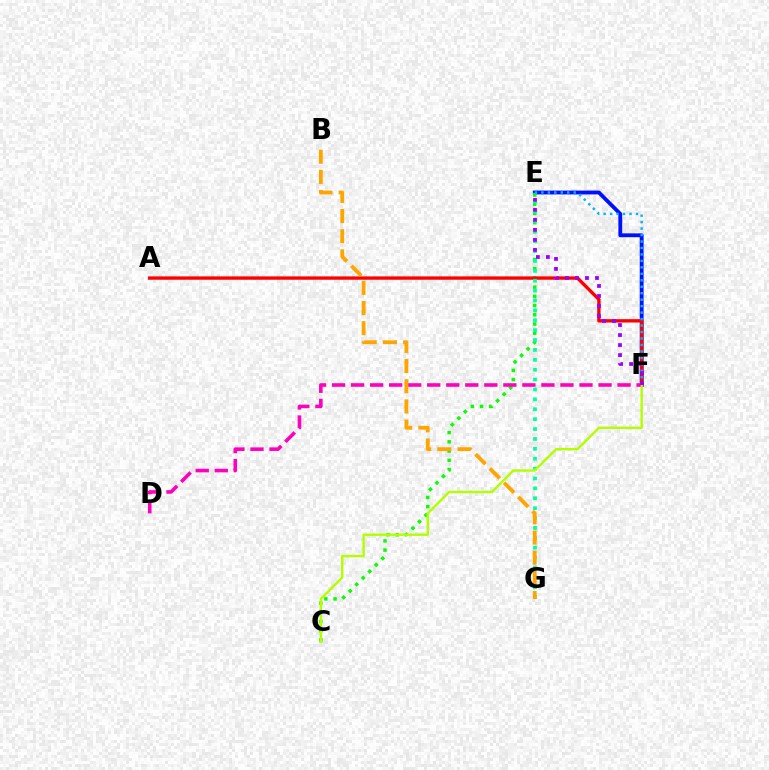{('E', 'F'): [{'color': '#0010ff', 'line_style': 'solid', 'thickness': 2.76}, {'color': '#00b5ff', 'line_style': 'dotted', 'thickness': 1.76}, {'color': '#9b00ff', 'line_style': 'dotted', 'thickness': 2.72}], ('C', 'E'): [{'color': '#08ff00', 'line_style': 'dotted', 'thickness': 2.5}], ('D', 'F'): [{'color': '#ff00bd', 'line_style': 'dashed', 'thickness': 2.59}], ('A', 'F'): [{'color': '#ff0000', 'line_style': 'solid', 'thickness': 2.42}], ('E', 'G'): [{'color': '#00ff9d', 'line_style': 'dotted', 'thickness': 2.69}], ('C', 'F'): [{'color': '#b3ff00', 'line_style': 'solid', 'thickness': 1.74}], ('B', 'G'): [{'color': '#ffa500', 'line_style': 'dashed', 'thickness': 2.74}]}